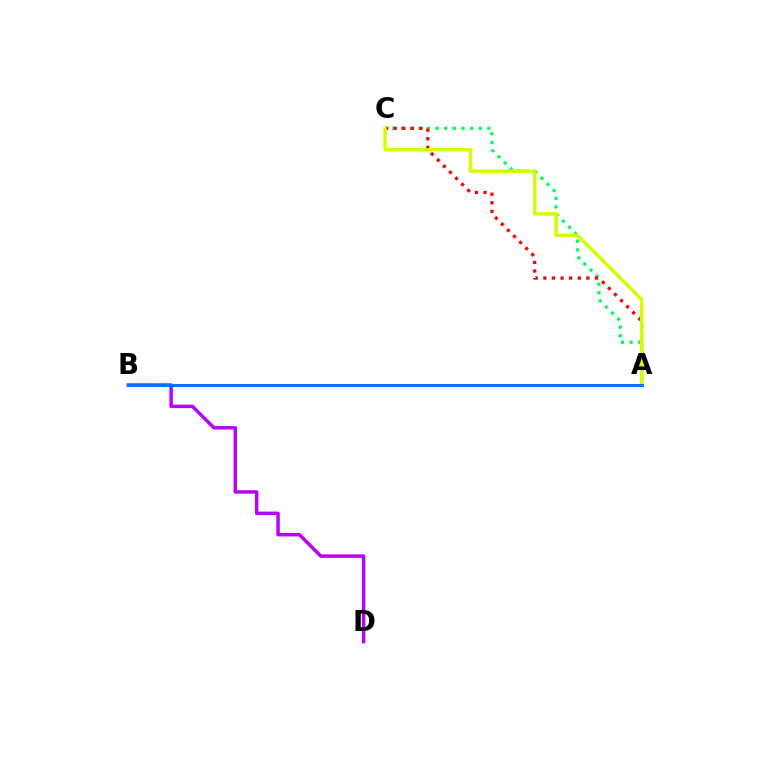{('A', 'C'): [{'color': '#00ff5c', 'line_style': 'dotted', 'thickness': 2.34}, {'color': '#ff0000', 'line_style': 'dotted', 'thickness': 2.34}, {'color': '#d1ff00', 'line_style': 'solid', 'thickness': 2.48}], ('B', 'D'): [{'color': '#b900ff', 'line_style': 'solid', 'thickness': 2.49}], ('A', 'B'): [{'color': '#0074ff', 'line_style': 'solid', 'thickness': 2.14}]}